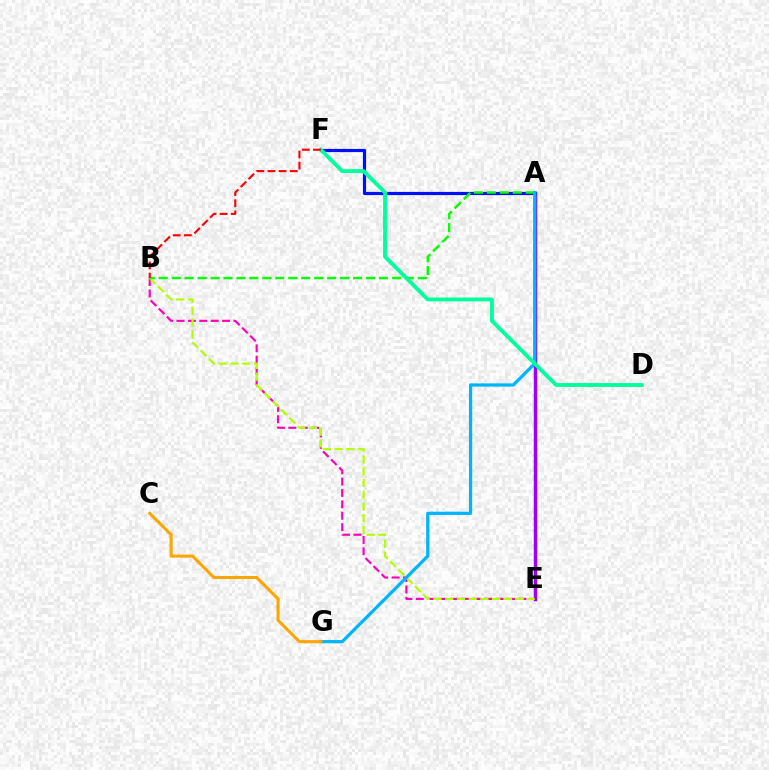{('B', 'E'): [{'color': '#ff00bd', 'line_style': 'dashed', 'thickness': 1.55}, {'color': '#b3ff00', 'line_style': 'dashed', 'thickness': 1.6}], ('A', 'E'): [{'color': '#9b00ff', 'line_style': 'solid', 'thickness': 2.49}], ('A', 'F'): [{'color': '#0010ff', 'line_style': 'solid', 'thickness': 2.29}], ('A', 'B'): [{'color': '#08ff00', 'line_style': 'dashed', 'thickness': 1.76}], ('A', 'G'): [{'color': '#00b5ff', 'line_style': 'solid', 'thickness': 2.33}], ('C', 'G'): [{'color': '#ffa500', 'line_style': 'solid', 'thickness': 2.21}], ('D', 'F'): [{'color': '#00ff9d', 'line_style': 'solid', 'thickness': 2.78}], ('B', 'F'): [{'color': '#ff0000', 'line_style': 'dashed', 'thickness': 1.52}]}